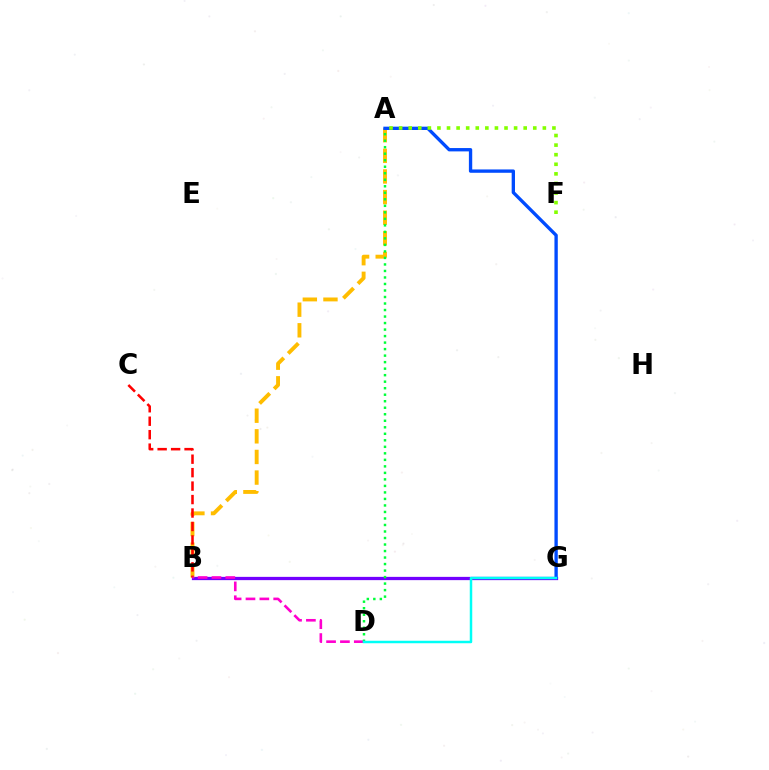{('B', 'G'): [{'color': '#7200ff', 'line_style': 'solid', 'thickness': 2.35}], ('A', 'B'): [{'color': '#ffbd00', 'line_style': 'dashed', 'thickness': 2.8}], ('B', 'C'): [{'color': '#ff0000', 'line_style': 'dashed', 'thickness': 1.83}], ('B', 'D'): [{'color': '#ff00cf', 'line_style': 'dashed', 'thickness': 1.88}], ('A', 'D'): [{'color': '#00ff39', 'line_style': 'dotted', 'thickness': 1.77}], ('A', 'G'): [{'color': '#004bff', 'line_style': 'solid', 'thickness': 2.4}], ('D', 'G'): [{'color': '#00fff6', 'line_style': 'solid', 'thickness': 1.79}], ('A', 'F'): [{'color': '#84ff00', 'line_style': 'dotted', 'thickness': 2.6}]}